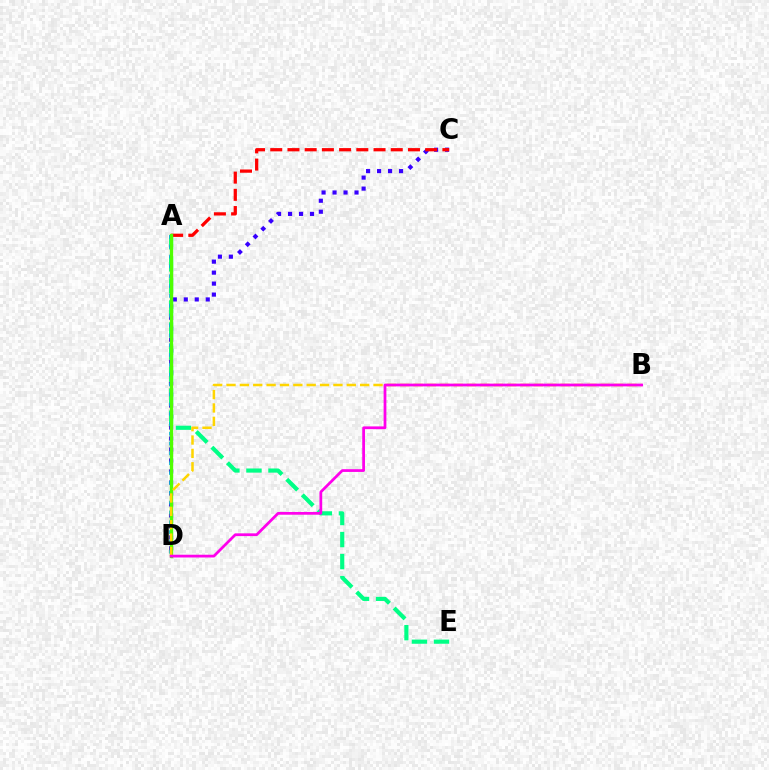{('C', 'D'): [{'color': '#3700ff', 'line_style': 'dotted', 'thickness': 2.98}], ('A', 'E'): [{'color': '#00ff86', 'line_style': 'dashed', 'thickness': 2.99}], ('A', 'C'): [{'color': '#ff0000', 'line_style': 'dashed', 'thickness': 2.34}], ('A', 'D'): [{'color': '#009eff', 'line_style': 'dotted', 'thickness': 2.67}, {'color': '#4fff00', 'line_style': 'solid', 'thickness': 2.41}], ('B', 'D'): [{'color': '#ffd500', 'line_style': 'dashed', 'thickness': 1.82}, {'color': '#ff00ed', 'line_style': 'solid', 'thickness': 1.99}]}